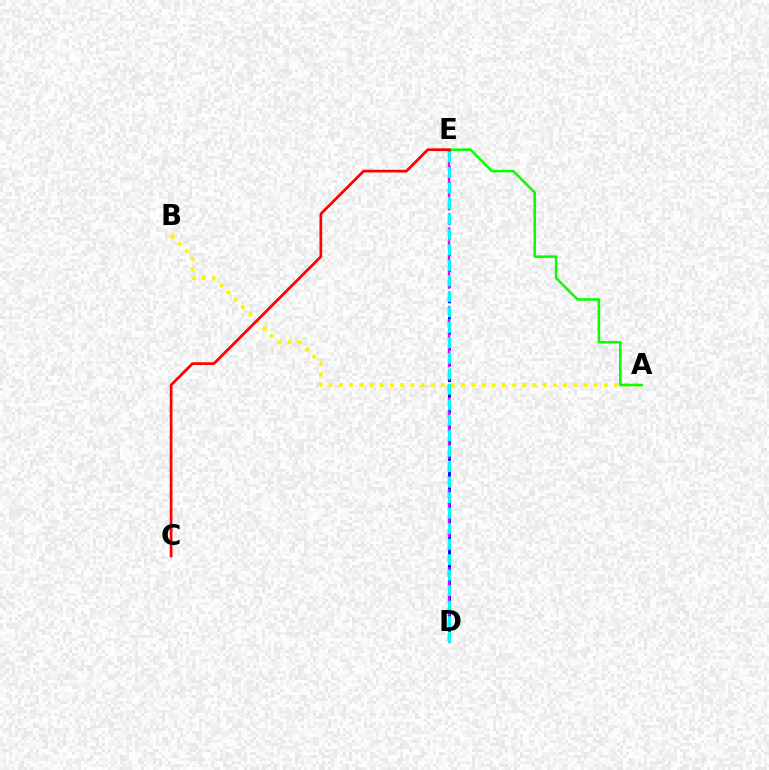{('D', 'E'): [{'color': '#0010ff', 'line_style': 'dashed', 'thickness': 2.14}, {'color': '#ee00ff', 'line_style': 'dashed', 'thickness': 1.78}, {'color': '#00fff6', 'line_style': 'dashed', 'thickness': 2.1}], ('A', 'B'): [{'color': '#fcf500', 'line_style': 'dotted', 'thickness': 2.77}], ('A', 'E'): [{'color': '#08ff00', 'line_style': 'solid', 'thickness': 1.83}], ('C', 'E'): [{'color': '#ff0000', 'line_style': 'solid', 'thickness': 1.95}]}